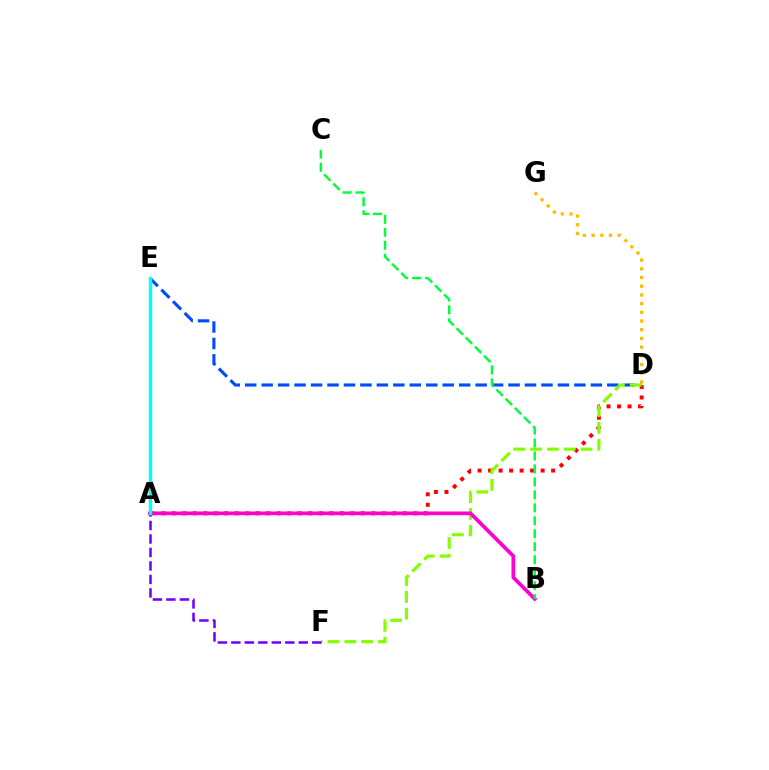{('A', 'D'): [{'color': '#ff0000', 'line_style': 'dotted', 'thickness': 2.85}], ('D', 'E'): [{'color': '#004bff', 'line_style': 'dashed', 'thickness': 2.24}], ('D', 'F'): [{'color': '#84ff00', 'line_style': 'dashed', 'thickness': 2.28}], ('D', 'G'): [{'color': '#ffbd00', 'line_style': 'dotted', 'thickness': 2.36}], ('A', 'B'): [{'color': '#ff00cf', 'line_style': 'solid', 'thickness': 2.66}], ('E', 'F'): [{'color': '#7200ff', 'line_style': 'dashed', 'thickness': 1.83}], ('B', 'C'): [{'color': '#00ff39', 'line_style': 'dashed', 'thickness': 1.76}], ('A', 'E'): [{'color': '#00fff6', 'line_style': 'solid', 'thickness': 2.46}]}